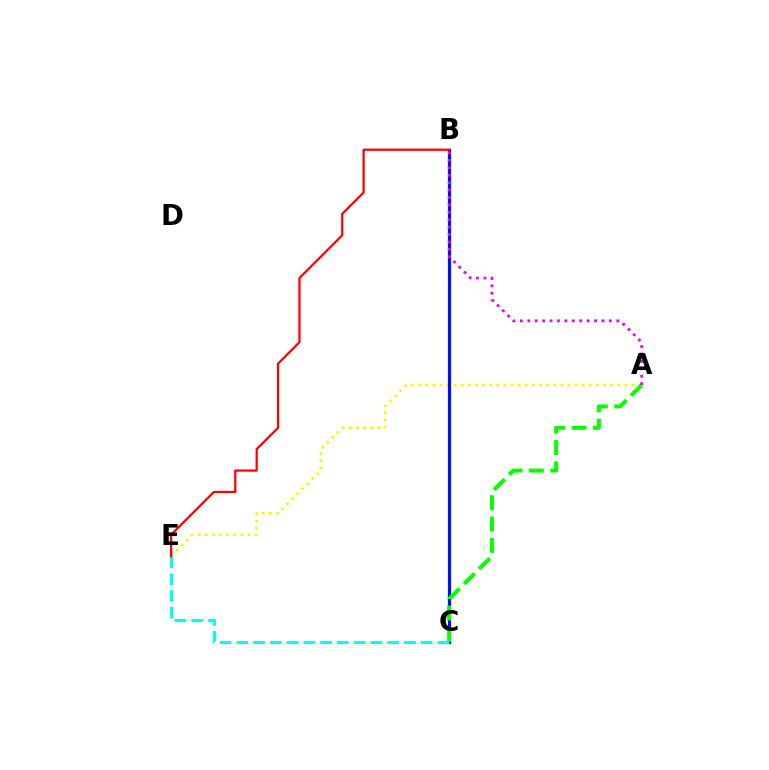{('A', 'E'): [{'color': '#fcf500', 'line_style': 'dotted', 'thickness': 1.93}], ('B', 'C'): [{'color': '#0010ff', 'line_style': 'solid', 'thickness': 2.29}], ('A', 'C'): [{'color': '#08ff00', 'line_style': 'dashed', 'thickness': 2.9}], ('A', 'B'): [{'color': '#ee00ff', 'line_style': 'dotted', 'thickness': 2.01}], ('C', 'E'): [{'color': '#00fff6', 'line_style': 'dashed', 'thickness': 2.28}], ('B', 'E'): [{'color': '#ff0000', 'line_style': 'solid', 'thickness': 1.6}]}